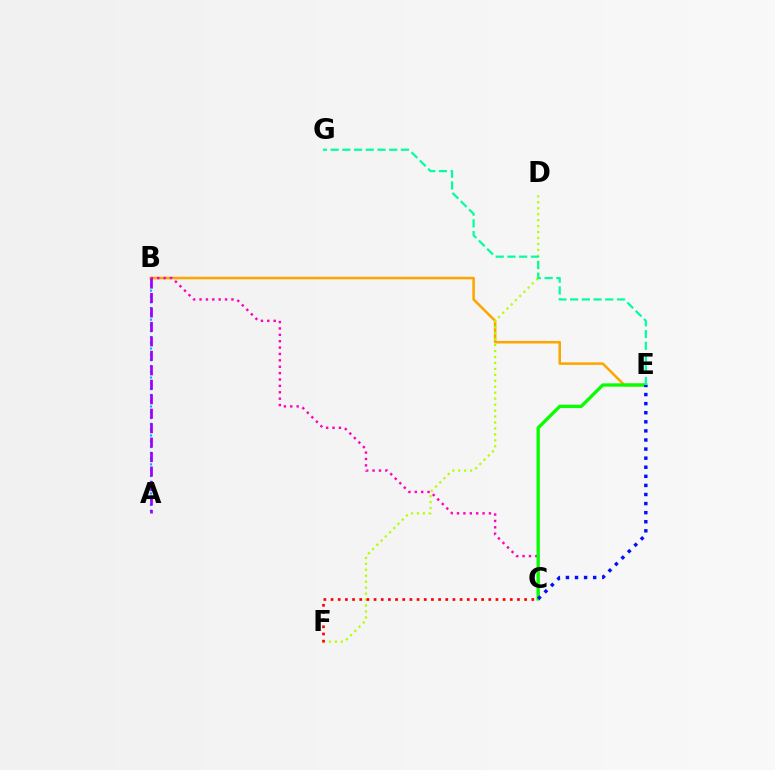{('A', 'B'): [{'color': '#00b5ff', 'line_style': 'dotted', 'thickness': 1.57}, {'color': '#9b00ff', 'line_style': 'dashed', 'thickness': 1.96}], ('B', 'E'): [{'color': '#ffa500', 'line_style': 'solid', 'thickness': 1.84}], ('B', 'C'): [{'color': '#ff00bd', 'line_style': 'dotted', 'thickness': 1.73}], ('C', 'E'): [{'color': '#08ff00', 'line_style': 'solid', 'thickness': 2.39}, {'color': '#0010ff', 'line_style': 'dotted', 'thickness': 2.47}], ('D', 'F'): [{'color': '#b3ff00', 'line_style': 'dotted', 'thickness': 1.62}], ('E', 'G'): [{'color': '#00ff9d', 'line_style': 'dashed', 'thickness': 1.59}], ('C', 'F'): [{'color': '#ff0000', 'line_style': 'dotted', 'thickness': 1.95}]}